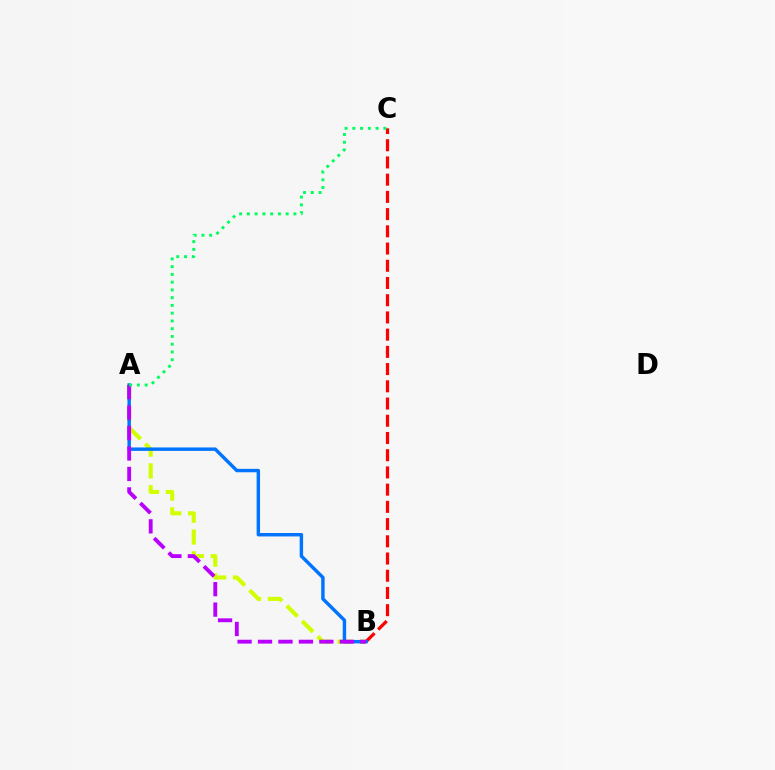{('B', 'C'): [{'color': '#ff0000', 'line_style': 'dashed', 'thickness': 2.34}], ('A', 'B'): [{'color': '#d1ff00', 'line_style': 'dashed', 'thickness': 2.96}, {'color': '#0074ff', 'line_style': 'solid', 'thickness': 2.47}, {'color': '#b900ff', 'line_style': 'dashed', 'thickness': 2.78}], ('A', 'C'): [{'color': '#00ff5c', 'line_style': 'dotted', 'thickness': 2.11}]}